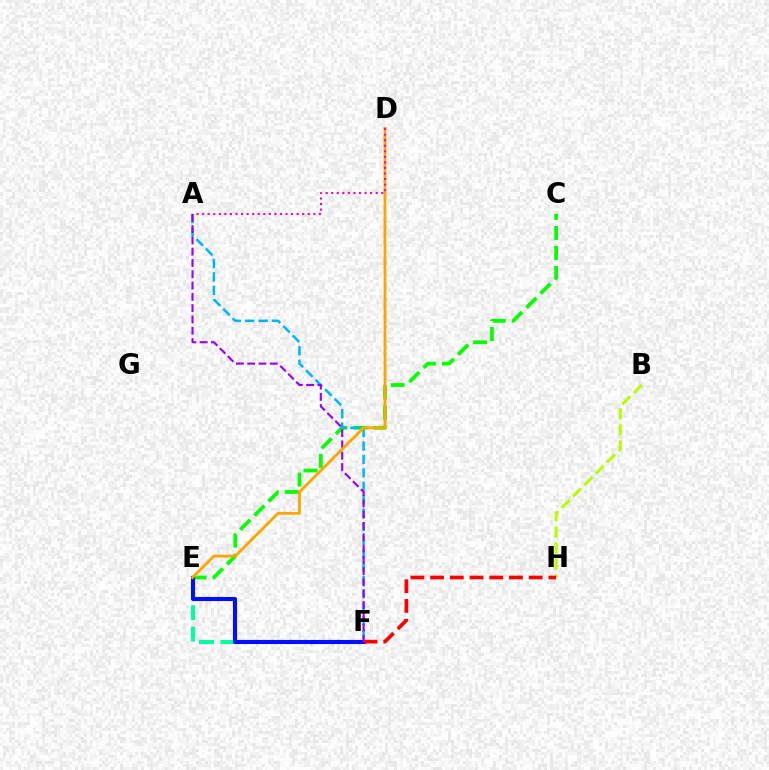{('E', 'F'): [{'color': '#00ff9d', 'line_style': 'dashed', 'thickness': 2.91}, {'color': '#0010ff', 'line_style': 'solid', 'thickness': 2.95}], ('C', 'E'): [{'color': '#08ff00', 'line_style': 'dashed', 'thickness': 2.72}], ('A', 'F'): [{'color': '#00b5ff', 'line_style': 'dashed', 'thickness': 1.83}, {'color': '#9b00ff', 'line_style': 'dashed', 'thickness': 1.53}], ('D', 'E'): [{'color': '#ffa500', 'line_style': 'solid', 'thickness': 2.04}], ('A', 'D'): [{'color': '#ff00bd', 'line_style': 'dotted', 'thickness': 1.51}], ('B', 'H'): [{'color': '#b3ff00', 'line_style': 'dashed', 'thickness': 2.18}], ('F', 'H'): [{'color': '#ff0000', 'line_style': 'dashed', 'thickness': 2.68}]}